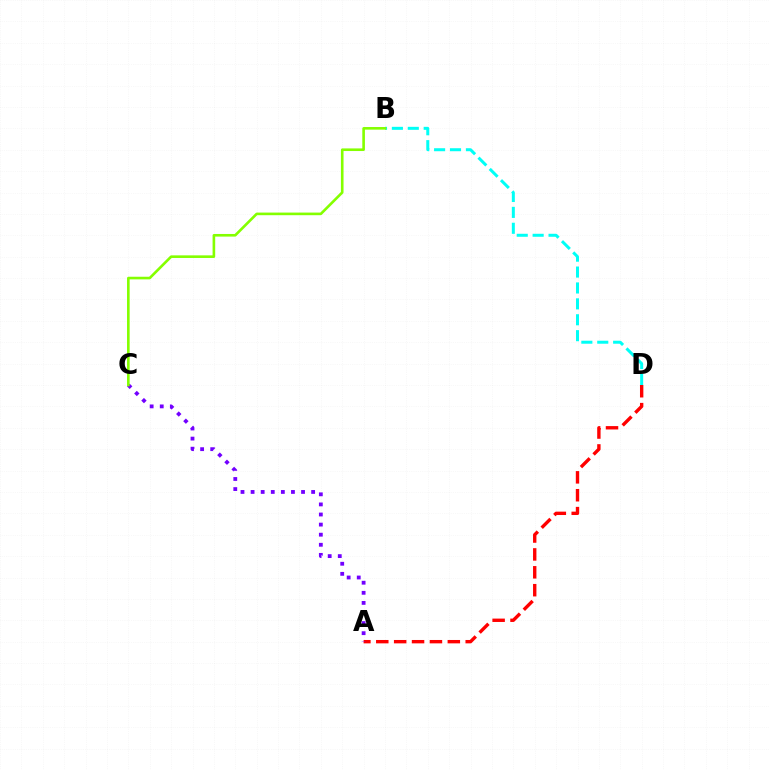{('A', 'D'): [{'color': '#ff0000', 'line_style': 'dashed', 'thickness': 2.43}], ('A', 'C'): [{'color': '#7200ff', 'line_style': 'dotted', 'thickness': 2.74}], ('B', 'D'): [{'color': '#00fff6', 'line_style': 'dashed', 'thickness': 2.16}], ('B', 'C'): [{'color': '#84ff00', 'line_style': 'solid', 'thickness': 1.89}]}